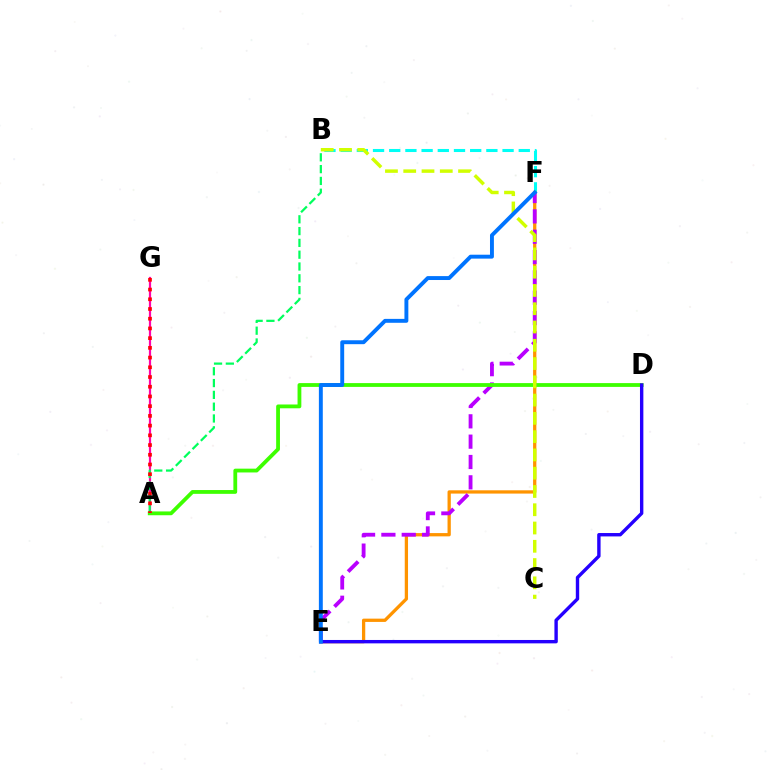{('B', 'F'): [{'color': '#00fff6', 'line_style': 'dashed', 'thickness': 2.2}], ('A', 'G'): [{'color': '#ff00ac', 'line_style': 'solid', 'thickness': 1.6}, {'color': '#ff0000', 'line_style': 'dotted', 'thickness': 2.64}], ('E', 'F'): [{'color': '#ff9400', 'line_style': 'solid', 'thickness': 2.36}, {'color': '#b900ff', 'line_style': 'dashed', 'thickness': 2.76}, {'color': '#0074ff', 'line_style': 'solid', 'thickness': 2.82}], ('A', 'D'): [{'color': '#3dff00', 'line_style': 'solid', 'thickness': 2.74}], ('A', 'B'): [{'color': '#00ff5c', 'line_style': 'dashed', 'thickness': 1.6}], ('B', 'C'): [{'color': '#d1ff00', 'line_style': 'dashed', 'thickness': 2.48}], ('D', 'E'): [{'color': '#2500ff', 'line_style': 'solid', 'thickness': 2.44}]}